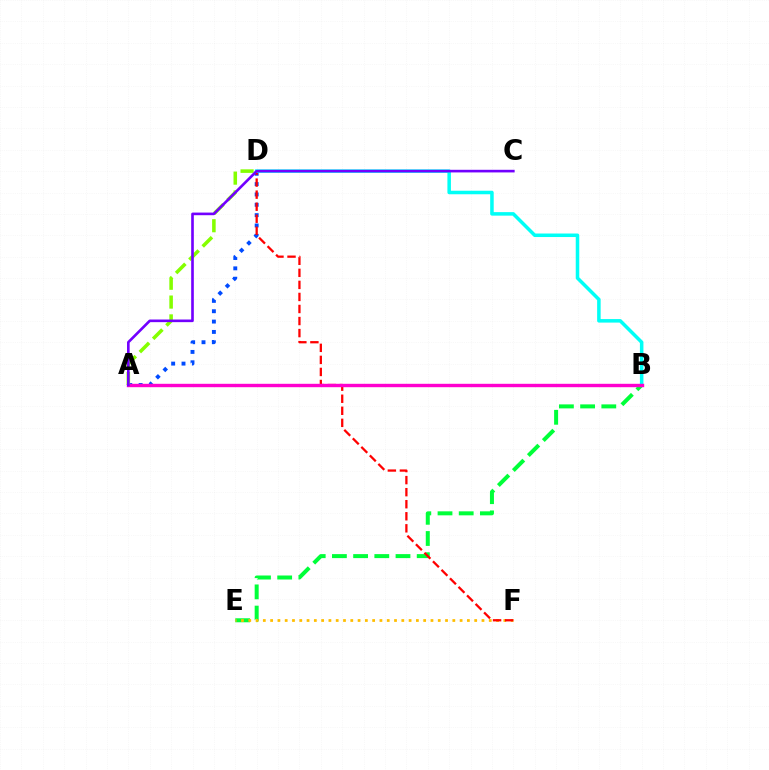{('B', 'E'): [{'color': '#00ff39', 'line_style': 'dashed', 'thickness': 2.88}], ('A', 'D'): [{'color': '#004bff', 'line_style': 'dotted', 'thickness': 2.81}, {'color': '#84ff00', 'line_style': 'dashed', 'thickness': 2.56}], ('E', 'F'): [{'color': '#ffbd00', 'line_style': 'dotted', 'thickness': 1.98}], ('D', 'F'): [{'color': '#ff0000', 'line_style': 'dashed', 'thickness': 1.64}], ('B', 'D'): [{'color': '#00fff6', 'line_style': 'solid', 'thickness': 2.53}], ('A', 'B'): [{'color': '#ff00cf', 'line_style': 'solid', 'thickness': 2.45}], ('A', 'C'): [{'color': '#7200ff', 'line_style': 'solid', 'thickness': 1.89}]}